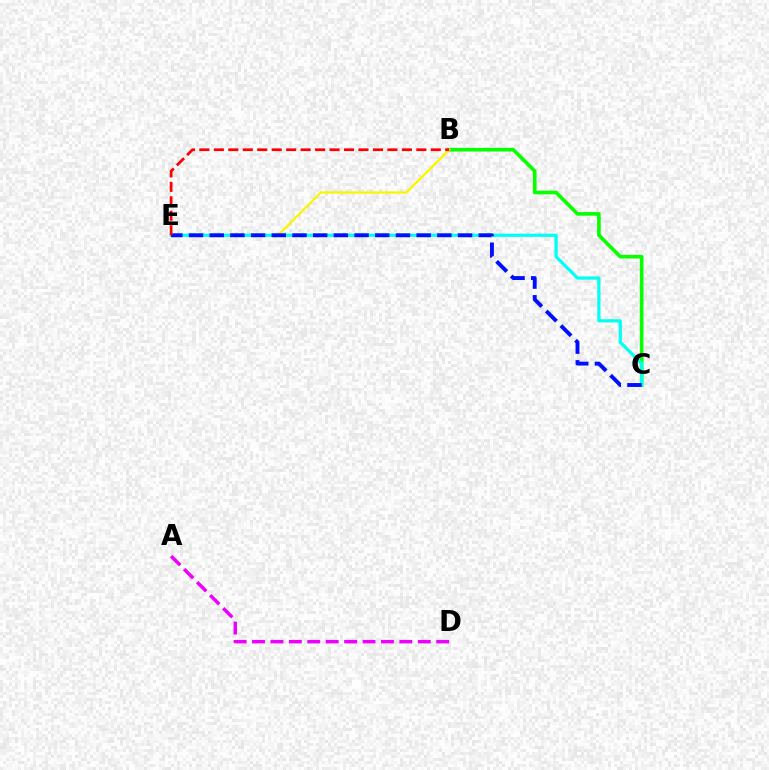{('A', 'D'): [{'color': '#ee00ff', 'line_style': 'dashed', 'thickness': 2.5}], ('B', 'C'): [{'color': '#08ff00', 'line_style': 'solid', 'thickness': 2.62}], ('B', 'E'): [{'color': '#fcf500', 'line_style': 'solid', 'thickness': 1.64}, {'color': '#ff0000', 'line_style': 'dashed', 'thickness': 1.96}], ('C', 'E'): [{'color': '#00fff6', 'line_style': 'solid', 'thickness': 2.32}, {'color': '#0010ff', 'line_style': 'dashed', 'thickness': 2.81}]}